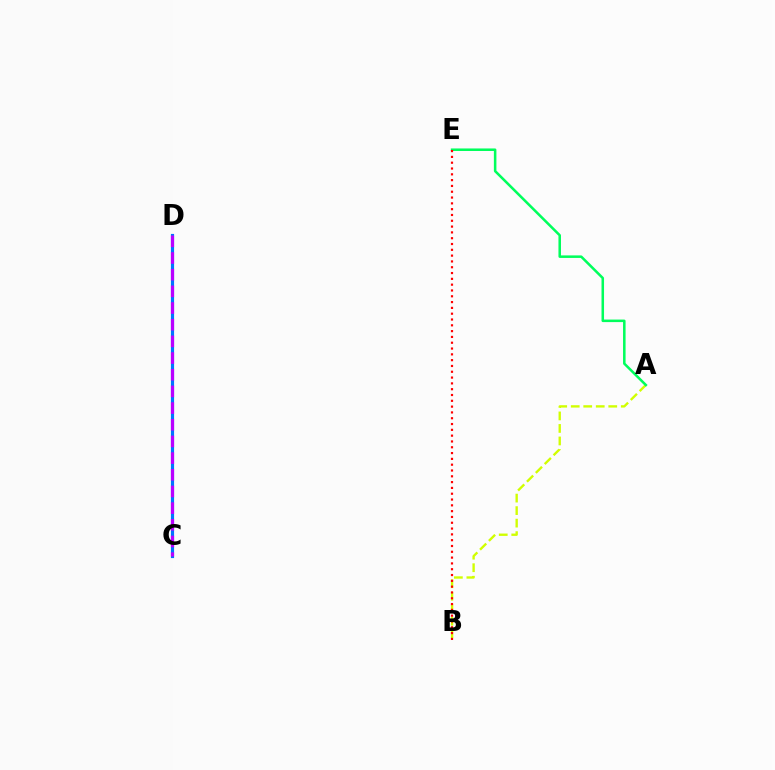{('A', 'B'): [{'color': '#d1ff00', 'line_style': 'dashed', 'thickness': 1.7}], ('A', 'E'): [{'color': '#00ff5c', 'line_style': 'solid', 'thickness': 1.82}], ('C', 'D'): [{'color': '#0074ff', 'line_style': 'solid', 'thickness': 2.28}, {'color': '#b900ff', 'line_style': 'dashed', 'thickness': 2.27}], ('B', 'E'): [{'color': '#ff0000', 'line_style': 'dotted', 'thickness': 1.58}]}